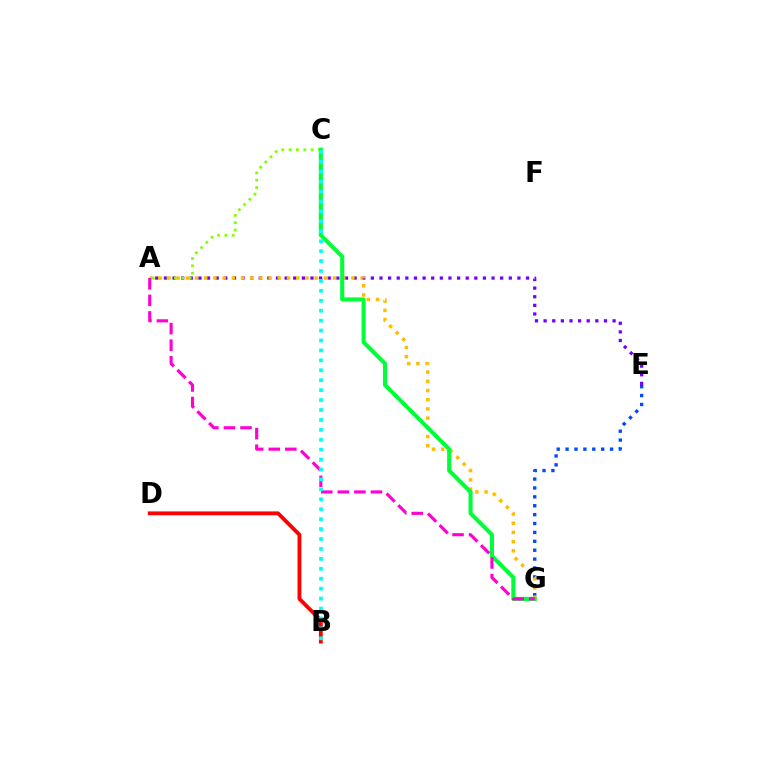{('E', 'G'): [{'color': '#004bff', 'line_style': 'dotted', 'thickness': 2.42}], ('A', 'E'): [{'color': '#7200ff', 'line_style': 'dotted', 'thickness': 2.34}], ('A', 'C'): [{'color': '#84ff00', 'line_style': 'dotted', 'thickness': 1.99}], ('A', 'G'): [{'color': '#ffbd00', 'line_style': 'dotted', 'thickness': 2.5}, {'color': '#ff00cf', 'line_style': 'dashed', 'thickness': 2.25}], ('B', 'D'): [{'color': '#ff0000', 'line_style': 'solid', 'thickness': 2.75}], ('C', 'G'): [{'color': '#00ff39', 'line_style': 'solid', 'thickness': 2.93}], ('B', 'C'): [{'color': '#00fff6', 'line_style': 'dotted', 'thickness': 2.7}]}